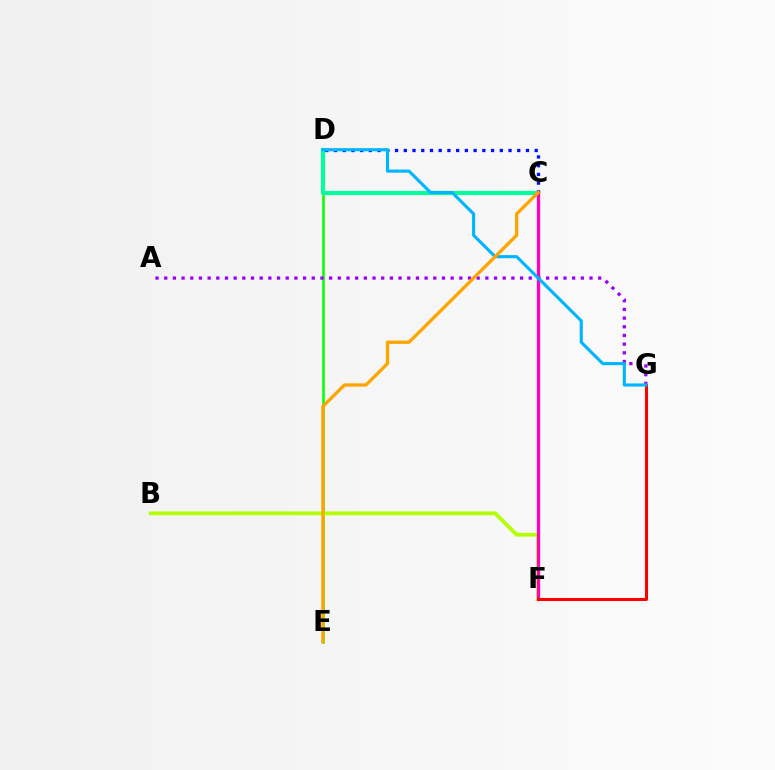{('D', 'E'): [{'color': '#08ff00', 'line_style': 'solid', 'thickness': 1.84}], ('C', 'D'): [{'color': '#00ff9d', 'line_style': 'solid', 'thickness': 2.97}, {'color': '#0010ff', 'line_style': 'dotted', 'thickness': 2.37}], ('A', 'G'): [{'color': '#9b00ff', 'line_style': 'dotted', 'thickness': 2.36}], ('B', 'F'): [{'color': '#b3ff00', 'line_style': 'solid', 'thickness': 2.7}], ('C', 'F'): [{'color': '#ff00bd', 'line_style': 'solid', 'thickness': 2.36}], ('F', 'G'): [{'color': '#ff0000', 'line_style': 'solid', 'thickness': 2.18}], ('D', 'G'): [{'color': '#00b5ff', 'line_style': 'solid', 'thickness': 2.23}], ('C', 'E'): [{'color': '#ffa500', 'line_style': 'solid', 'thickness': 2.38}]}